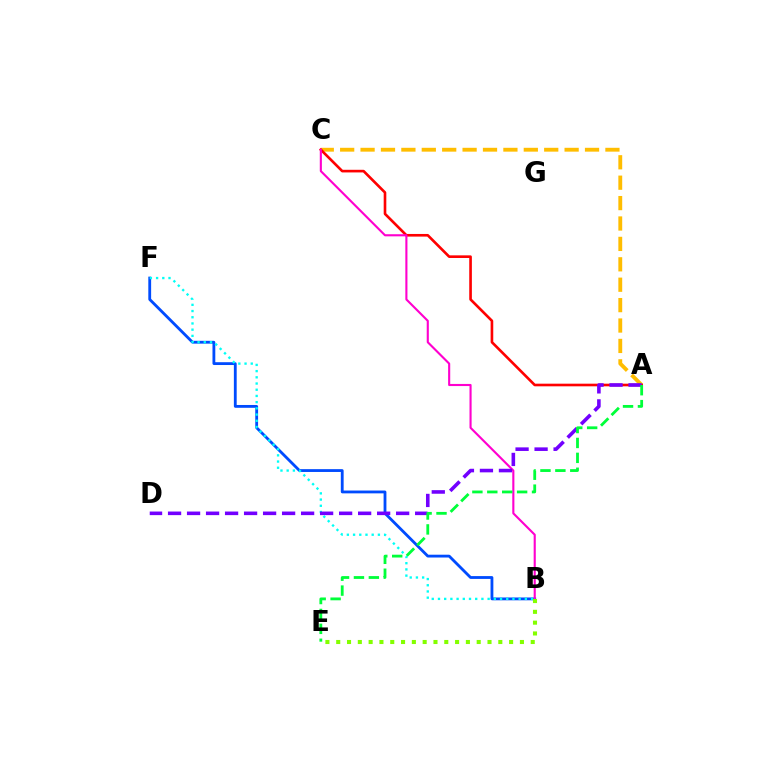{('A', 'C'): [{'color': '#ffbd00', 'line_style': 'dashed', 'thickness': 2.77}, {'color': '#ff0000', 'line_style': 'solid', 'thickness': 1.9}], ('B', 'F'): [{'color': '#004bff', 'line_style': 'solid', 'thickness': 2.03}, {'color': '#00fff6', 'line_style': 'dotted', 'thickness': 1.69}], ('B', 'C'): [{'color': '#ff00cf', 'line_style': 'solid', 'thickness': 1.52}], ('A', 'D'): [{'color': '#7200ff', 'line_style': 'dashed', 'thickness': 2.58}], ('B', 'E'): [{'color': '#84ff00', 'line_style': 'dotted', 'thickness': 2.94}], ('A', 'E'): [{'color': '#00ff39', 'line_style': 'dashed', 'thickness': 2.03}]}